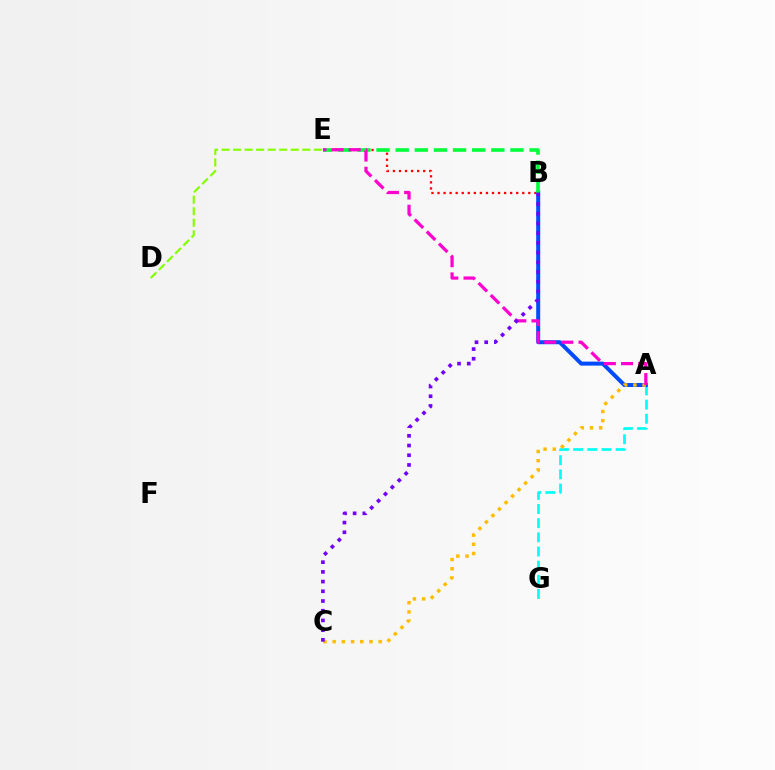{('D', 'E'): [{'color': '#84ff00', 'line_style': 'dashed', 'thickness': 1.57}], ('B', 'E'): [{'color': '#ff0000', 'line_style': 'dotted', 'thickness': 1.64}, {'color': '#00ff39', 'line_style': 'dashed', 'thickness': 2.6}], ('A', 'G'): [{'color': '#00fff6', 'line_style': 'dashed', 'thickness': 1.92}], ('A', 'B'): [{'color': '#004bff', 'line_style': 'solid', 'thickness': 2.88}], ('A', 'C'): [{'color': '#ffbd00', 'line_style': 'dotted', 'thickness': 2.5}], ('A', 'E'): [{'color': '#ff00cf', 'line_style': 'dashed', 'thickness': 2.33}], ('B', 'C'): [{'color': '#7200ff', 'line_style': 'dotted', 'thickness': 2.64}]}